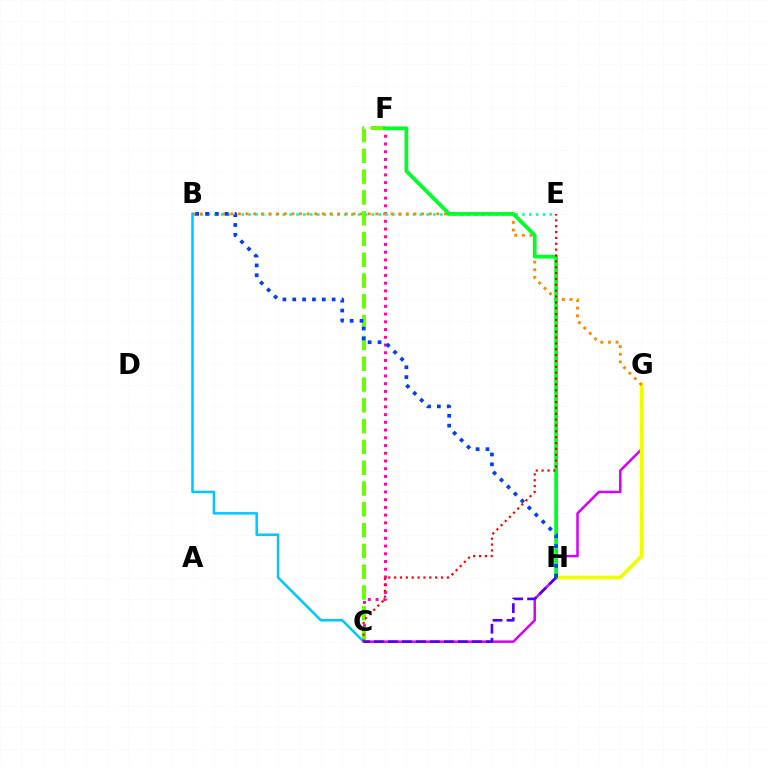{('C', 'G'): [{'color': '#d600ff', 'line_style': 'solid', 'thickness': 1.8}], ('C', 'F'): [{'color': '#ff00a0', 'line_style': 'dotted', 'thickness': 2.1}, {'color': '#66ff00', 'line_style': 'dashed', 'thickness': 2.82}], ('G', 'H'): [{'color': '#eeff00', 'line_style': 'solid', 'thickness': 2.65}], ('B', 'E'): [{'color': '#00ffaf', 'line_style': 'dotted', 'thickness': 1.86}], ('B', 'G'): [{'color': '#ff8800', 'line_style': 'dotted', 'thickness': 2.07}], ('F', 'H'): [{'color': '#00ff27', 'line_style': 'solid', 'thickness': 2.7}], ('B', 'C'): [{'color': '#00c7ff', 'line_style': 'solid', 'thickness': 1.81}], ('C', 'E'): [{'color': '#ff0000', 'line_style': 'dotted', 'thickness': 1.59}], ('B', 'H'): [{'color': '#003fff', 'line_style': 'dotted', 'thickness': 2.68}], ('C', 'H'): [{'color': '#4f00ff', 'line_style': 'dashed', 'thickness': 1.9}]}